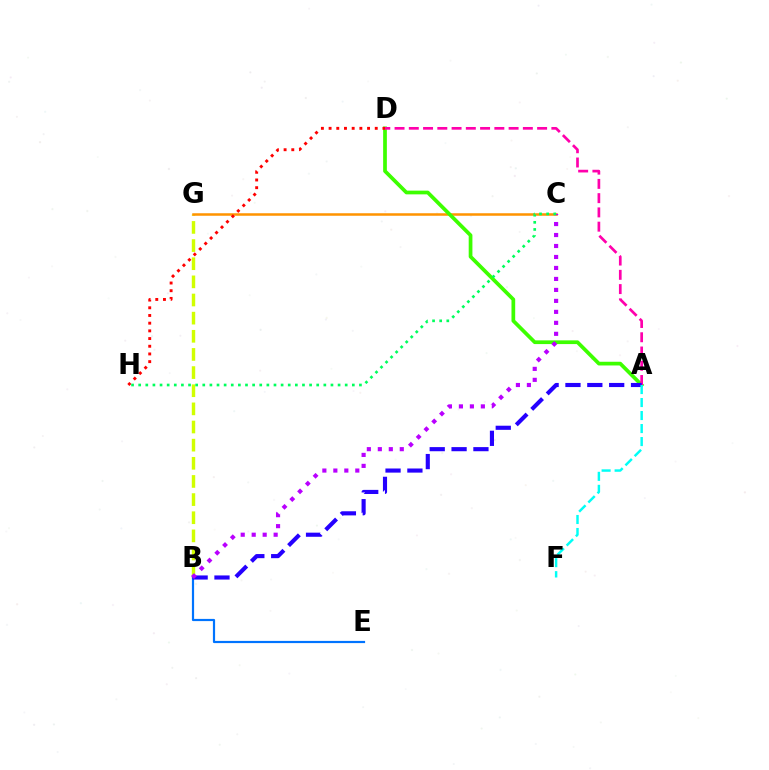{('B', 'G'): [{'color': '#d1ff00', 'line_style': 'dashed', 'thickness': 2.46}], ('C', 'G'): [{'color': '#ff9400', 'line_style': 'solid', 'thickness': 1.81}], ('A', 'D'): [{'color': '#3dff00', 'line_style': 'solid', 'thickness': 2.68}, {'color': '#ff00ac', 'line_style': 'dashed', 'thickness': 1.94}], ('D', 'H'): [{'color': '#ff0000', 'line_style': 'dotted', 'thickness': 2.09}], ('B', 'E'): [{'color': '#0074ff', 'line_style': 'solid', 'thickness': 1.58}], ('A', 'B'): [{'color': '#2500ff', 'line_style': 'dashed', 'thickness': 2.97}], ('B', 'C'): [{'color': '#b900ff', 'line_style': 'dotted', 'thickness': 2.98}], ('C', 'H'): [{'color': '#00ff5c', 'line_style': 'dotted', 'thickness': 1.93}], ('A', 'F'): [{'color': '#00fff6', 'line_style': 'dashed', 'thickness': 1.77}]}